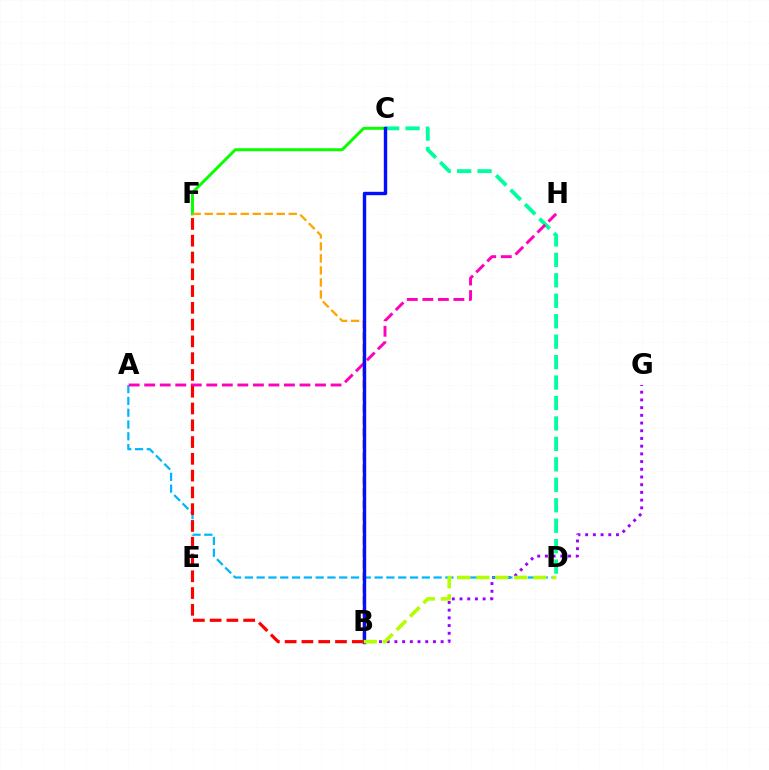{('C', 'F'): [{'color': '#08ff00', 'line_style': 'solid', 'thickness': 2.14}], ('B', 'G'): [{'color': '#9b00ff', 'line_style': 'dotted', 'thickness': 2.09}], ('A', 'D'): [{'color': '#00b5ff', 'line_style': 'dashed', 'thickness': 1.6}], ('C', 'D'): [{'color': '#00ff9d', 'line_style': 'dashed', 'thickness': 2.78}], ('B', 'F'): [{'color': '#ffa500', 'line_style': 'dashed', 'thickness': 1.63}, {'color': '#ff0000', 'line_style': 'dashed', 'thickness': 2.28}], ('A', 'H'): [{'color': '#ff00bd', 'line_style': 'dashed', 'thickness': 2.11}], ('B', 'C'): [{'color': '#0010ff', 'line_style': 'solid', 'thickness': 2.45}], ('B', 'D'): [{'color': '#b3ff00', 'line_style': 'dashed', 'thickness': 2.58}]}